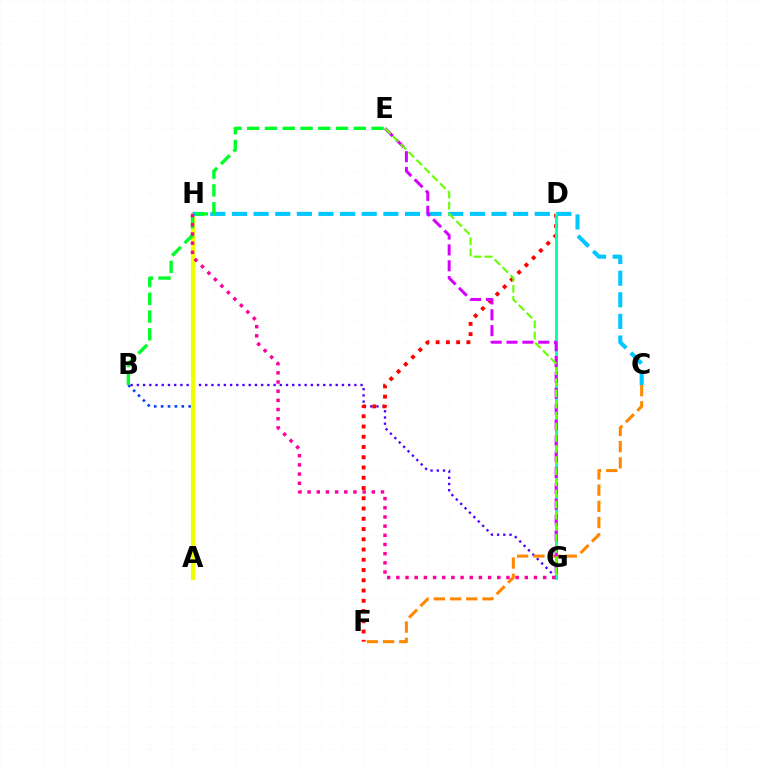{('A', 'B'): [{'color': '#003fff', 'line_style': 'dotted', 'thickness': 1.87}], ('B', 'G'): [{'color': '#4f00ff', 'line_style': 'dotted', 'thickness': 1.69}], ('C', 'F'): [{'color': '#ff8800', 'line_style': 'dashed', 'thickness': 2.2}], ('A', 'H'): [{'color': '#eeff00', 'line_style': 'solid', 'thickness': 3.0}], ('C', 'H'): [{'color': '#00c7ff', 'line_style': 'dashed', 'thickness': 2.94}], ('D', 'F'): [{'color': '#ff0000', 'line_style': 'dotted', 'thickness': 2.78}], ('D', 'G'): [{'color': '#00ffaf', 'line_style': 'solid', 'thickness': 2.05}], ('B', 'E'): [{'color': '#00ff27', 'line_style': 'dashed', 'thickness': 2.41}], ('G', 'H'): [{'color': '#ff00a0', 'line_style': 'dotted', 'thickness': 2.49}], ('E', 'G'): [{'color': '#d600ff', 'line_style': 'dashed', 'thickness': 2.15}, {'color': '#66ff00', 'line_style': 'dashed', 'thickness': 1.51}]}